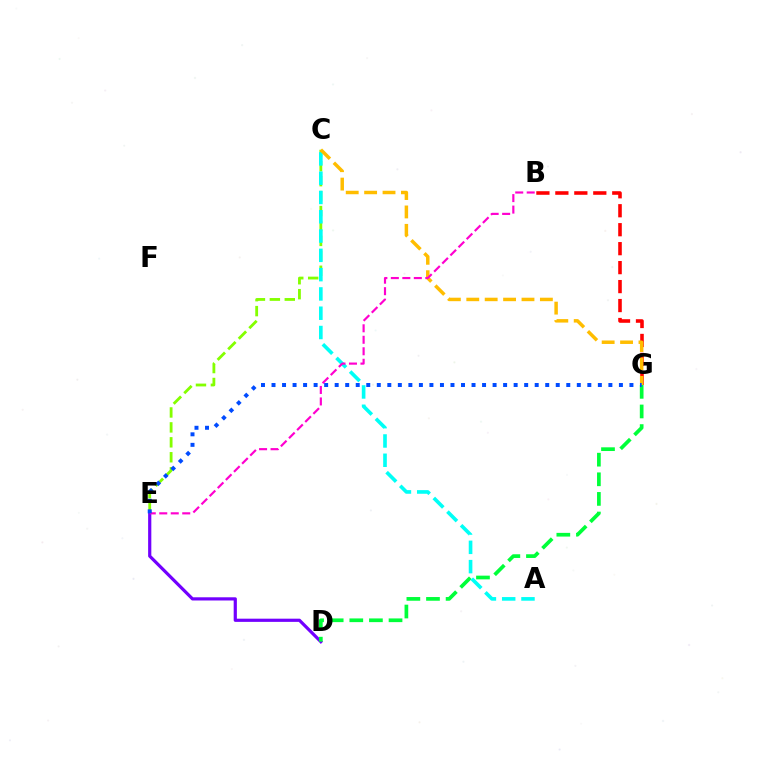{('C', 'E'): [{'color': '#84ff00', 'line_style': 'dashed', 'thickness': 2.03}], ('D', 'E'): [{'color': '#7200ff', 'line_style': 'solid', 'thickness': 2.3}], ('D', 'G'): [{'color': '#00ff39', 'line_style': 'dashed', 'thickness': 2.66}], ('A', 'C'): [{'color': '#00fff6', 'line_style': 'dashed', 'thickness': 2.62}], ('B', 'G'): [{'color': '#ff0000', 'line_style': 'dashed', 'thickness': 2.58}], ('C', 'G'): [{'color': '#ffbd00', 'line_style': 'dashed', 'thickness': 2.5}], ('B', 'E'): [{'color': '#ff00cf', 'line_style': 'dashed', 'thickness': 1.56}], ('E', 'G'): [{'color': '#004bff', 'line_style': 'dotted', 'thickness': 2.86}]}